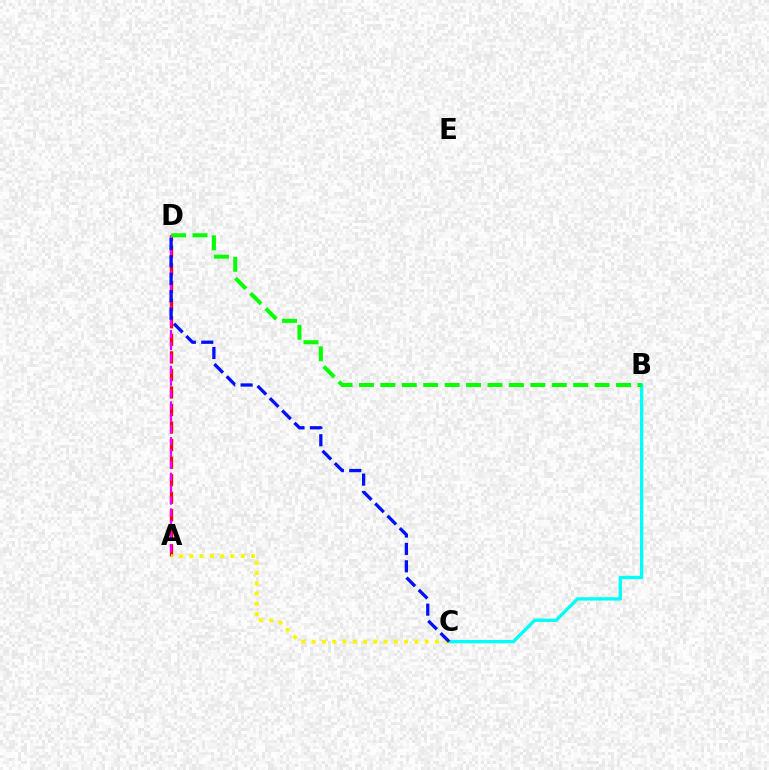{('A', 'D'): [{'color': '#ff0000', 'line_style': 'dashed', 'thickness': 2.38}, {'color': '#ee00ff', 'line_style': 'dashed', 'thickness': 1.61}], ('B', 'C'): [{'color': '#00fff6', 'line_style': 'solid', 'thickness': 2.4}], ('B', 'D'): [{'color': '#08ff00', 'line_style': 'dashed', 'thickness': 2.91}], ('A', 'C'): [{'color': '#fcf500', 'line_style': 'dotted', 'thickness': 2.79}], ('C', 'D'): [{'color': '#0010ff', 'line_style': 'dashed', 'thickness': 2.36}]}